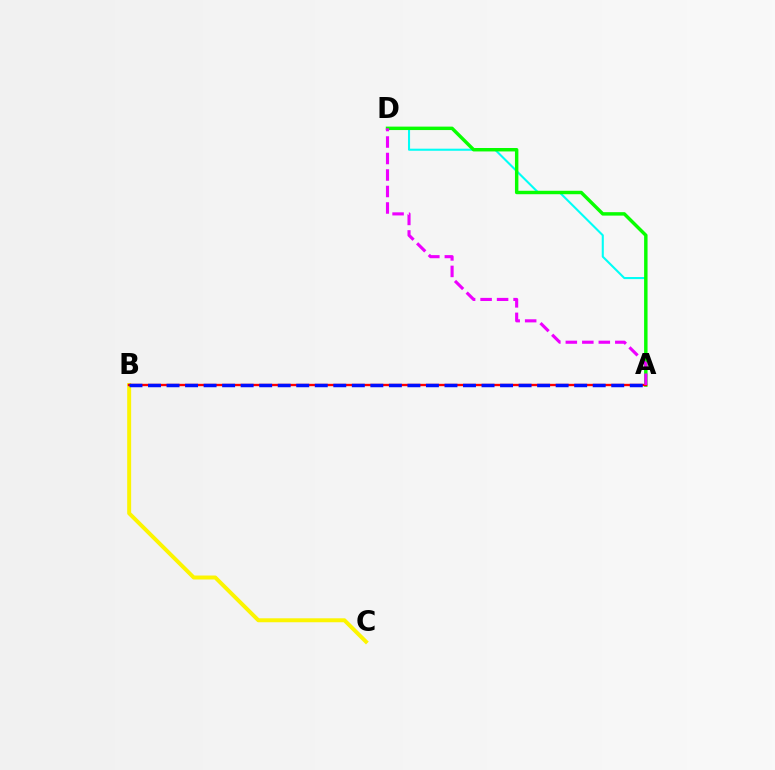{('A', 'D'): [{'color': '#00fff6', 'line_style': 'solid', 'thickness': 1.5}, {'color': '#08ff00', 'line_style': 'solid', 'thickness': 2.47}, {'color': '#ee00ff', 'line_style': 'dashed', 'thickness': 2.24}], ('B', 'C'): [{'color': '#fcf500', 'line_style': 'solid', 'thickness': 2.85}], ('A', 'B'): [{'color': '#ff0000', 'line_style': 'solid', 'thickness': 1.7}, {'color': '#0010ff', 'line_style': 'dashed', 'thickness': 2.52}]}